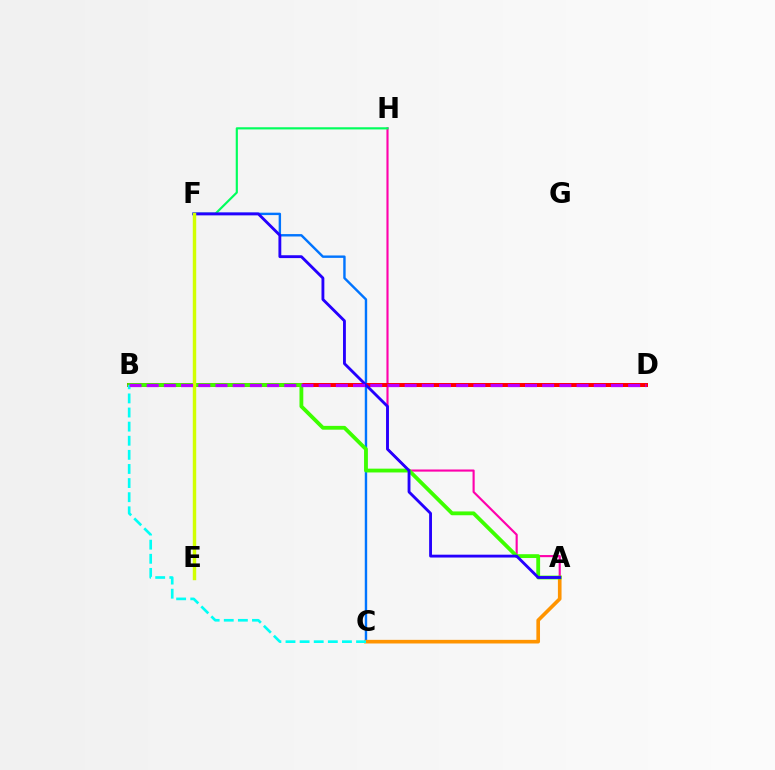{('C', 'F'): [{'color': '#0074ff', 'line_style': 'solid', 'thickness': 1.74}], ('A', 'C'): [{'color': '#ff9400', 'line_style': 'solid', 'thickness': 2.61}], ('A', 'H'): [{'color': '#ff00ac', 'line_style': 'solid', 'thickness': 1.54}], ('F', 'H'): [{'color': '#00ff5c', 'line_style': 'solid', 'thickness': 1.56}], ('B', 'D'): [{'color': '#ff0000', 'line_style': 'solid', 'thickness': 2.89}, {'color': '#b900ff', 'line_style': 'dashed', 'thickness': 2.34}], ('A', 'B'): [{'color': '#3dff00', 'line_style': 'solid', 'thickness': 2.75}], ('B', 'C'): [{'color': '#00fff6', 'line_style': 'dashed', 'thickness': 1.92}], ('A', 'F'): [{'color': '#2500ff', 'line_style': 'solid', 'thickness': 2.05}], ('E', 'F'): [{'color': '#d1ff00', 'line_style': 'solid', 'thickness': 2.47}]}